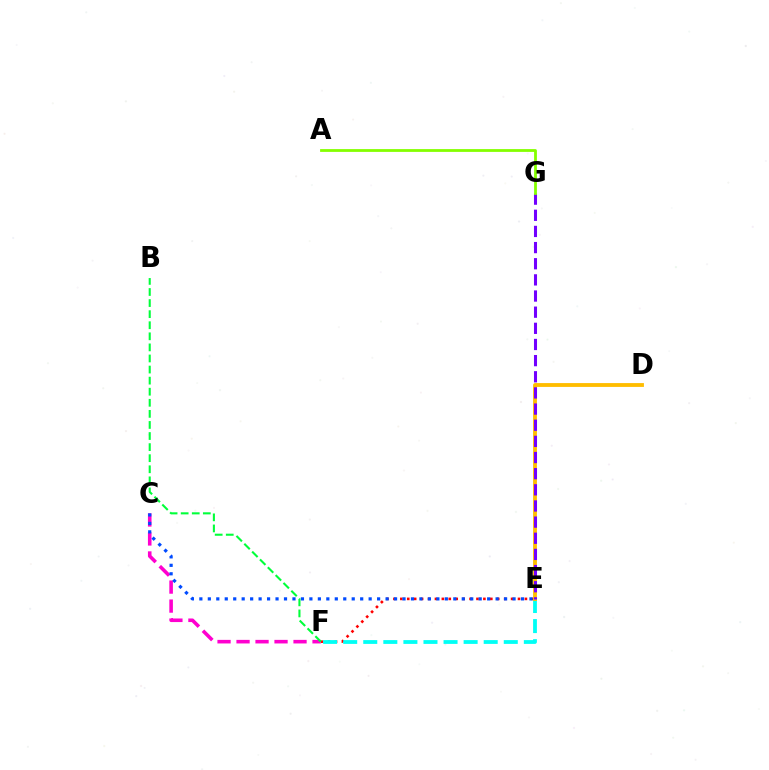{('E', 'F'): [{'color': '#ff0000', 'line_style': 'dotted', 'thickness': 1.88}, {'color': '#00fff6', 'line_style': 'dashed', 'thickness': 2.73}], ('D', 'E'): [{'color': '#ffbd00', 'line_style': 'solid', 'thickness': 2.75}], ('E', 'G'): [{'color': '#7200ff', 'line_style': 'dashed', 'thickness': 2.19}], ('A', 'G'): [{'color': '#84ff00', 'line_style': 'solid', 'thickness': 2.01}], ('C', 'F'): [{'color': '#ff00cf', 'line_style': 'dashed', 'thickness': 2.58}], ('C', 'E'): [{'color': '#004bff', 'line_style': 'dotted', 'thickness': 2.3}], ('B', 'F'): [{'color': '#00ff39', 'line_style': 'dashed', 'thickness': 1.51}]}